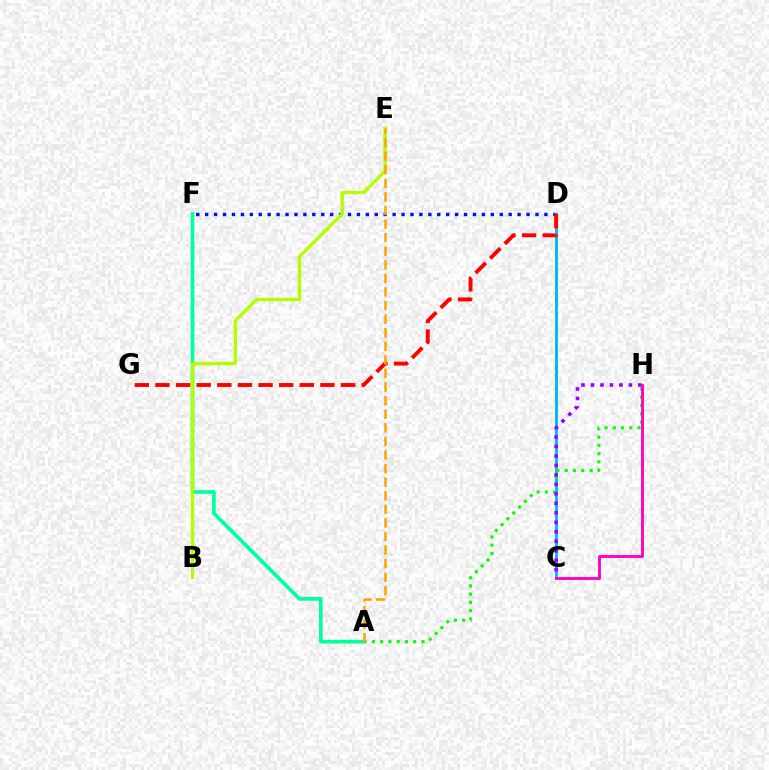{('D', 'F'): [{'color': '#0010ff', 'line_style': 'dotted', 'thickness': 2.43}], ('C', 'D'): [{'color': '#00b5ff', 'line_style': 'solid', 'thickness': 2.08}], ('A', 'H'): [{'color': '#08ff00', 'line_style': 'dotted', 'thickness': 2.24}], ('A', 'F'): [{'color': '#00ff9d', 'line_style': 'solid', 'thickness': 2.63}], ('D', 'G'): [{'color': '#ff0000', 'line_style': 'dashed', 'thickness': 2.8}], ('C', 'H'): [{'color': '#9b00ff', 'line_style': 'dotted', 'thickness': 2.58}, {'color': '#ff00bd', 'line_style': 'solid', 'thickness': 2.05}], ('B', 'E'): [{'color': '#b3ff00', 'line_style': 'solid', 'thickness': 2.39}], ('A', 'E'): [{'color': '#ffa500', 'line_style': 'dashed', 'thickness': 1.85}]}